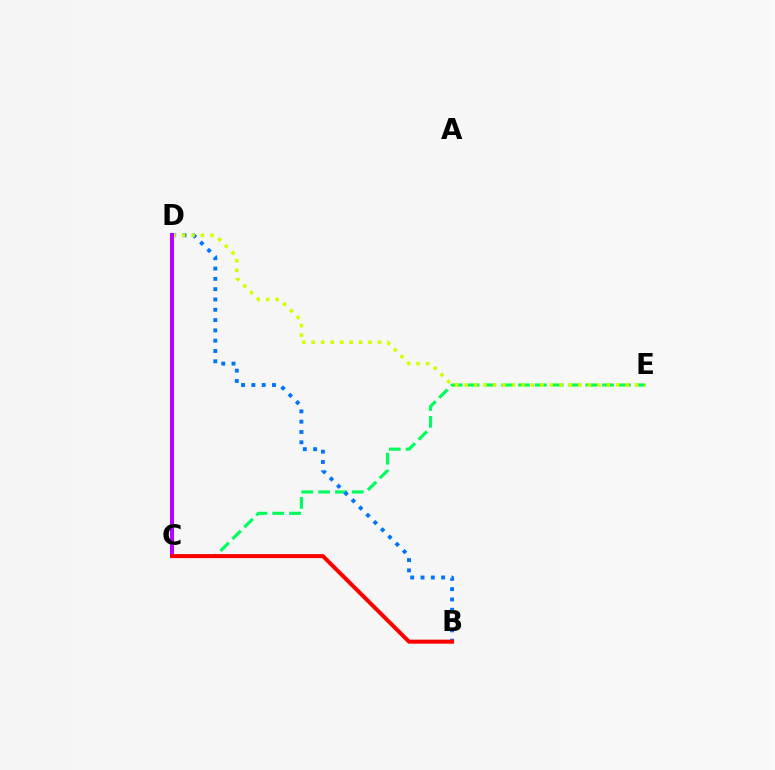{('C', 'E'): [{'color': '#00ff5c', 'line_style': 'dashed', 'thickness': 2.29}], ('B', 'D'): [{'color': '#0074ff', 'line_style': 'dotted', 'thickness': 2.8}], ('D', 'E'): [{'color': '#d1ff00', 'line_style': 'dotted', 'thickness': 2.57}], ('C', 'D'): [{'color': '#b900ff', 'line_style': 'solid', 'thickness': 2.87}], ('B', 'C'): [{'color': '#ff0000', 'line_style': 'solid', 'thickness': 2.89}]}